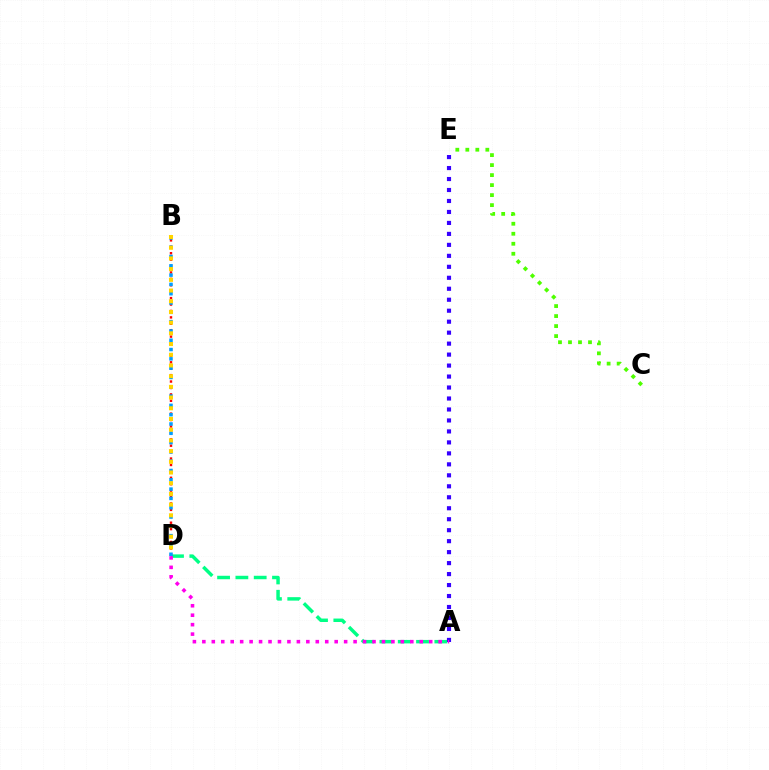{('A', 'D'): [{'color': '#00ff86', 'line_style': 'dashed', 'thickness': 2.49}, {'color': '#ff00ed', 'line_style': 'dotted', 'thickness': 2.57}], ('C', 'E'): [{'color': '#4fff00', 'line_style': 'dotted', 'thickness': 2.72}], ('A', 'E'): [{'color': '#3700ff', 'line_style': 'dotted', 'thickness': 2.98}], ('B', 'D'): [{'color': '#ff0000', 'line_style': 'dotted', 'thickness': 1.74}, {'color': '#009eff', 'line_style': 'dotted', 'thickness': 2.53}, {'color': '#ffd500', 'line_style': 'dotted', 'thickness': 2.91}]}